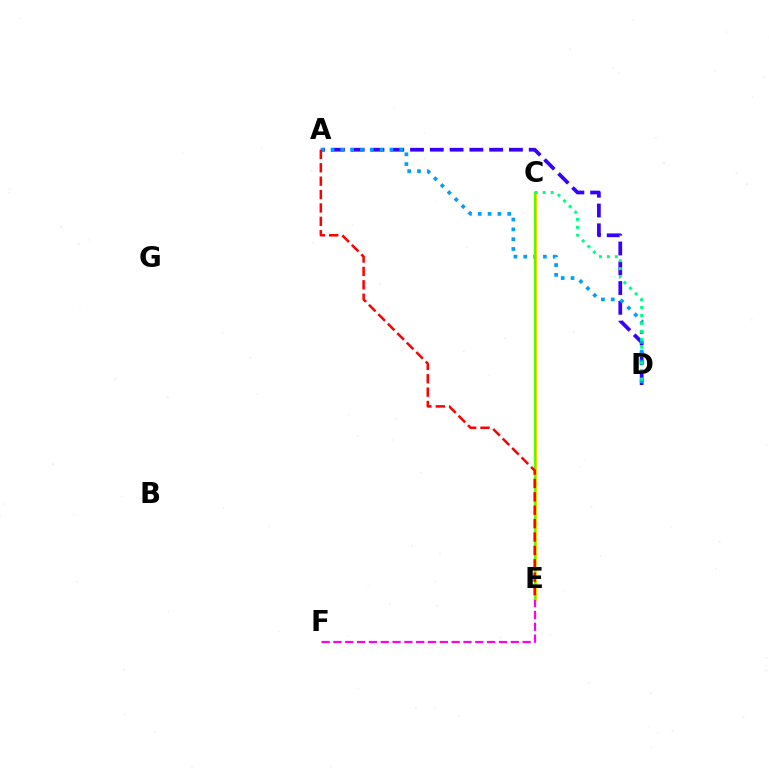{('A', 'D'): [{'color': '#3700ff', 'line_style': 'dashed', 'thickness': 2.69}, {'color': '#009eff', 'line_style': 'dotted', 'thickness': 2.67}], ('C', 'E'): [{'color': '#ffd500', 'line_style': 'solid', 'thickness': 2.41}, {'color': '#4fff00', 'line_style': 'solid', 'thickness': 1.53}], ('E', 'F'): [{'color': '#ff00ed', 'line_style': 'dashed', 'thickness': 1.61}], ('A', 'E'): [{'color': '#ff0000', 'line_style': 'dashed', 'thickness': 1.82}], ('C', 'D'): [{'color': '#00ff86', 'line_style': 'dotted', 'thickness': 2.16}]}